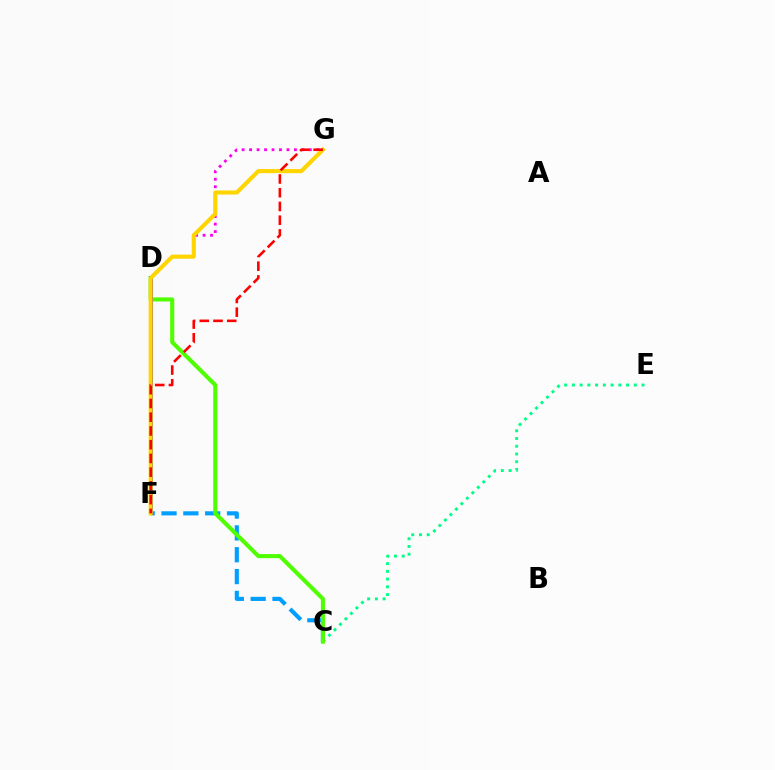{('C', 'E'): [{'color': '#00ff86', 'line_style': 'dotted', 'thickness': 2.1}], ('C', 'F'): [{'color': '#009eff', 'line_style': 'dashed', 'thickness': 2.97}], ('C', 'D'): [{'color': '#4fff00', 'line_style': 'solid', 'thickness': 2.93}], ('D', 'G'): [{'color': '#ff00ed', 'line_style': 'dotted', 'thickness': 2.03}], ('D', 'F'): [{'color': '#3700ff', 'line_style': 'solid', 'thickness': 2.84}], ('F', 'G'): [{'color': '#ffd500', 'line_style': 'solid', 'thickness': 2.94}, {'color': '#ff0000', 'line_style': 'dashed', 'thickness': 1.87}]}